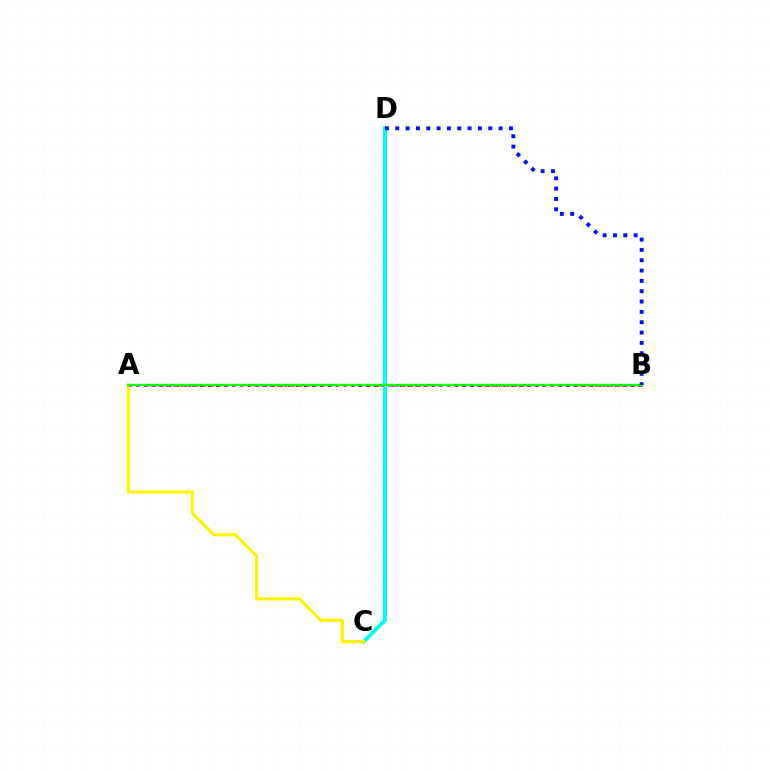{('A', 'B'): [{'color': '#ff0000', 'line_style': 'dotted', 'thickness': 2.16}, {'color': '#ee00ff', 'line_style': 'dotted', 'thickness': 2.01}, {'color': '#08ff00', 'line_style': 'solid', 'thickness': 1.67}], ('C', 'D'): [{'color': '#00fff6', 'line_style': 'solid', 'thickness': 2.86}], ('A', 'C'): [{'color': '#fcf500', 'line_style': 'solid', 'thickness': 2.27}], ('B', 'D'): [{'color': '#0010ff', 'line_style': 'dotted', 'thickness': 2.81}]}